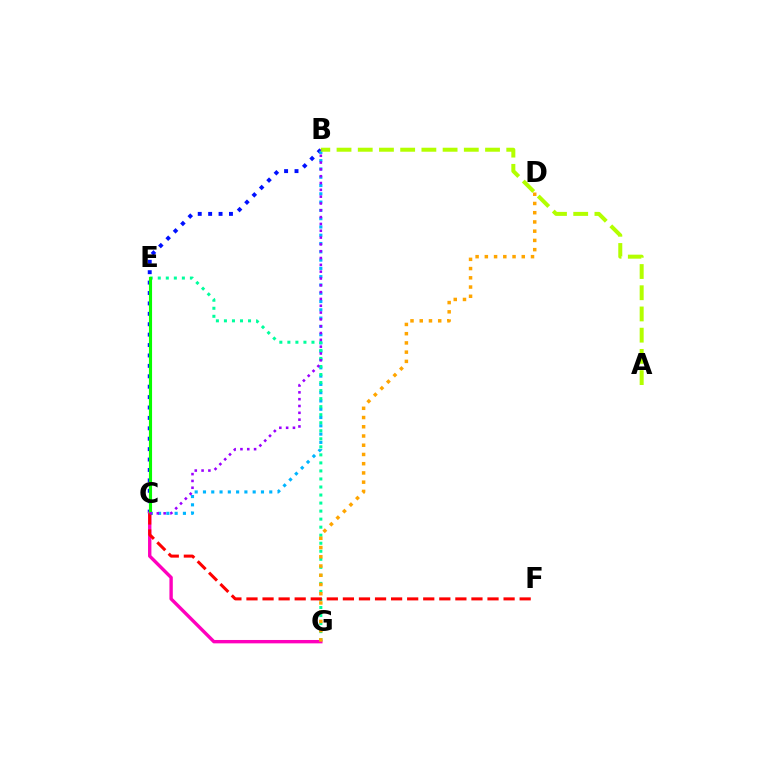{('B', 'C'): [{'color': '#0010ff', 'line_style': 'dotted', 'thickness': 2.83}, {'color': '#00b5ff', 'line_style': 'dotted', 'thickness': 2.25}, {'color': '#9b00ff', 'line_style': 'dotted', 'thickness': 1.85}], ('C', 'G'): [{'color': '#ff00bd', 'line_style': 'solid', 'thickness': 2.43}], ('E', 'G'): [{'color': '#00ff9d', 'line_style': 'dotted', 'thickness': 2.18}], ('C', 'E'): [{'color': '#08ff00', 'line_style': 'solid', 'thickness': 2.25}], ('C', 'F'): [{'color': '#ff0000', 'line_style': 'dashed', 'thickness': 2.18}], ('D', 'G'): [{'color': '#ffa500', 'line_style': 'dotted', 'thickness': 2.51}], ('A', 'B'): [{'color': '#b3ff00', 'line_style': 'dashed', 'thickness': 2.88}]}